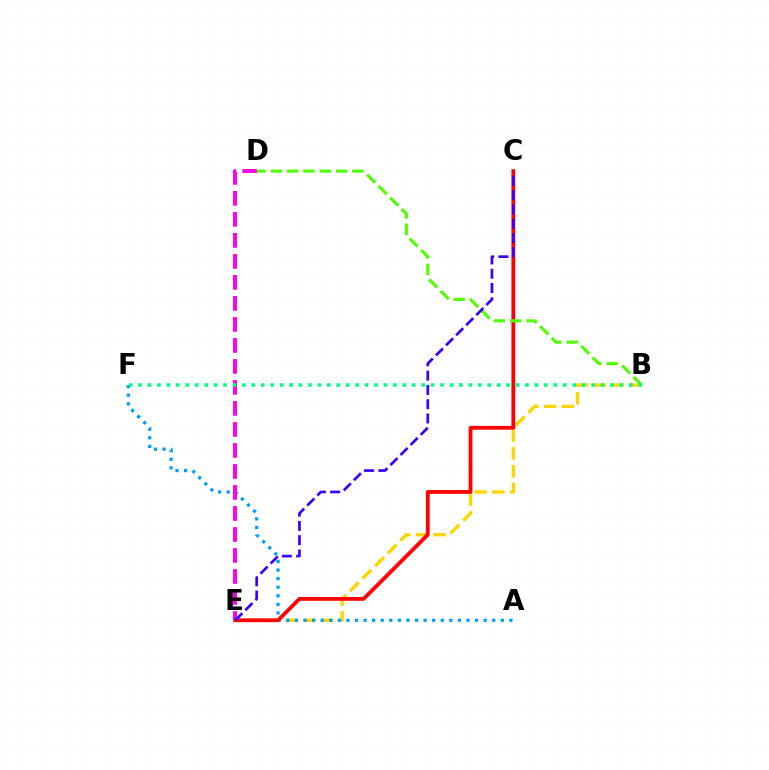{('B', 'E'): [{'color': '#ffd500', 'line_style': 'dashed', 'thickness': 2.42}], ('A', 'F'): [{'color': '#009eff', 'line_style': 'dotted', 'thickness': 2.33}], ('D', 'E'): [{'color': '#ff00ed', 'line_style': 'dashed', 'thickness': 2.85}], ('C', 'E'): [{'color': '#ff0000', 'line_style': 'solid', 'thickness': 2.74}, {'color': '#3700ff', 'line_style': 'dashed', 'thickness': 1.94}], ('B', 'D'): [{'color': '#4fff00', 'line_style': 'dashed', 'thickness': 2.22}], ('B', 'F'): [{'color': '#00ff86', 'line_style': 'dotted', 'thickness': 2.56}]}